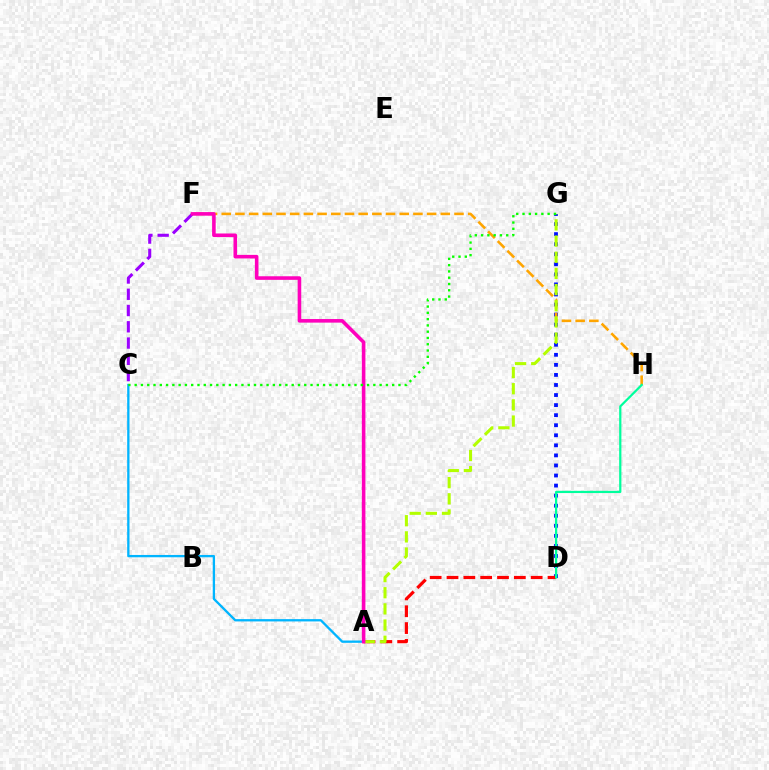{('D', 'G'): [{'color': '#0010ff', 'line_style': 'dotted', 'thickness': 2.73}], ('A', 'C'): [{'color': '#00b5ff', 'line_style': 'solid', 'thickness': 1.66}], ('A', 'D'): [{'color': '#ff0000', 'line_style': 'dashed', 'thickness': 2.29}], ('C', 'F'): [{'color': '#9b00ff', 'line_style': 'dashed', 'thickness': 2.21}], ('F', 'H'): [{'color': '#ffa500', 'line_style': 'dashed', 'thickness': 1.86}], ('D', 'H'): [{'color': '#00ff9d', 'line_style': 'solid', 'thickness': 1.61}], ('A', 'G'): [{'color': '#b3ff00', 'line_style': 'dashed', 'thickness': 2.2}], ('A', 'F'): [{'color': '#ff00bd', 'line_style': 'solid', 'thickness': 2.58}], ('C', 'G'): [{'color': '#08ff00', 'line_style': 'dotted', 'thickness': 1.71}]}